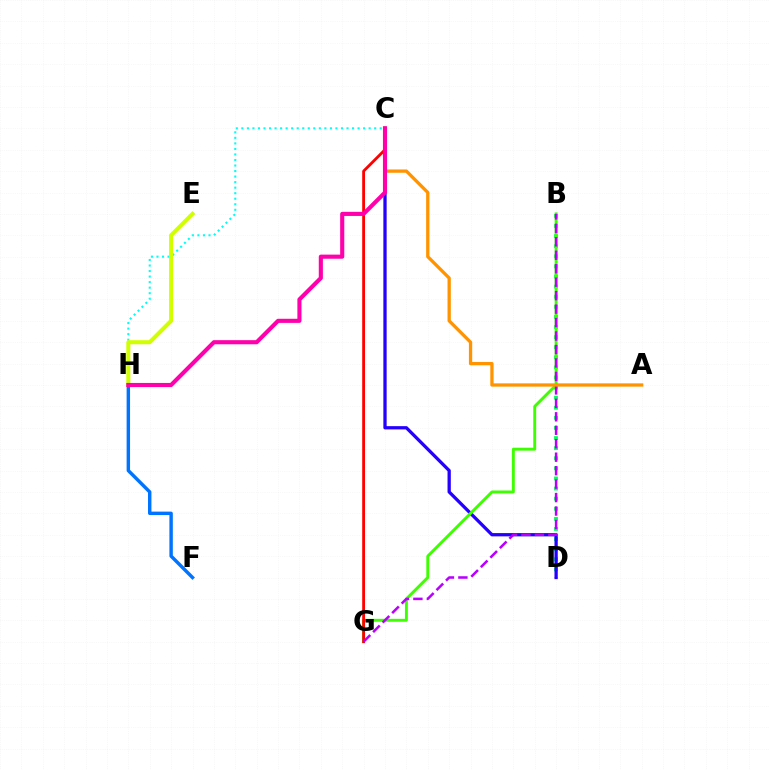{('B', 'D'): [{'color': '#00ff5c', 'line_style': 'dotted', 'thickness': 2.74}], ('C', 'D'): [{'color': '#2500ff', 'line_style': 'solid', 'thickness': 2.36}], ('C', 'H'): [{'color': '#00fff6', 'line_style': 'dotted', 'thickness': 1.5}, {'color': '#ff00ac', 'line_style': 'solid', 'thickness': 2.96}], ('B', 'G'): [{'color': '#3dff00', 'line_style': 'solid', 'thickness': 2.09}, {'color': '#b900ff', 'line_style': 'dashed', 'thickness': 1.83}], ('C', 'G'): [{'color': '#ff0000', 'line_style': 'solid', 'thickness': 2.03}], ('F', 'H'): [{'color': '#0074ff', 'line_style': 'solid', 'thickness': 2.47}], ('A', 'C'): [{'color': '#ff9400', 'line_style': 'solid', 'thickness': 2.37}], ('E', 'H'): [{'color': '#d1ff00', 'line_style': 'solid', 'thickness': 2.92}]}